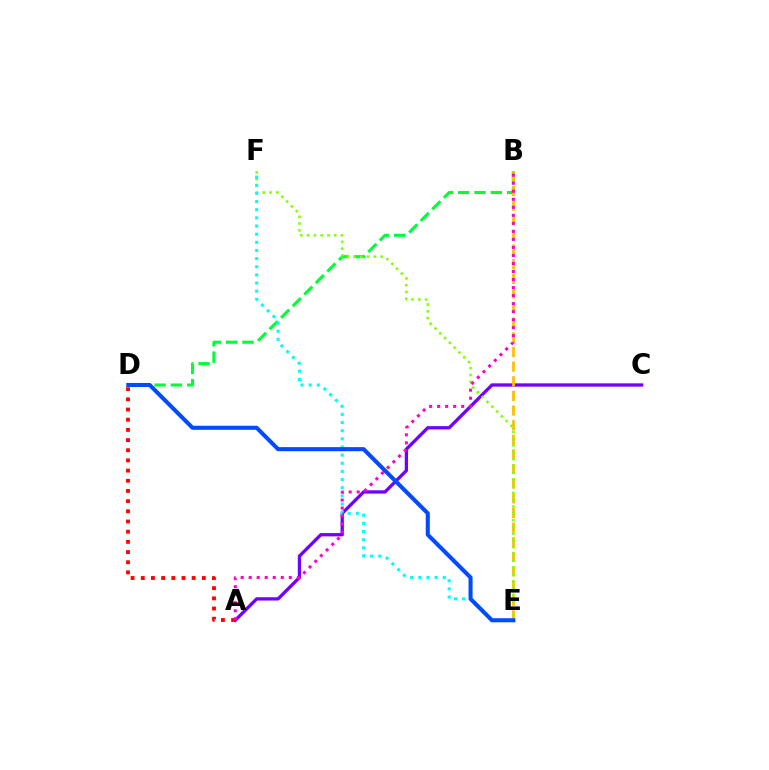{('B', 'D'): [{'color': '#00ff39', 'line_style': 'dashed', 'thickness': 2.22}], ('A', 'C'): [{'color': '#7200ff', 'line_style': 'solid', 'thickness': 2.37}], ('B', 'E'): [{'color': '#ffbd00', 'line_style': 'dashed', 'thickness': 1.99}], ('E', 'F'): [{'color': '#84ff00', 'line_style': 'dotted', 'thickness': 1.84}, {'color': '#00fff6', 'line_style': 'dotted', 'thickness': 2.21}], ('A', 'D'): [{'color': '#ff0000', 'line_style': 'dotted', 'thickness': 2.77}], ('A', 'B'): [{'color': '#ff00cf', 'line_style': 'dotted', 'thickness': 2.18}], ('D', 'E'): [{'color': '#004bff', 'line_style': 'solid', 'thickness': 2.93}]}